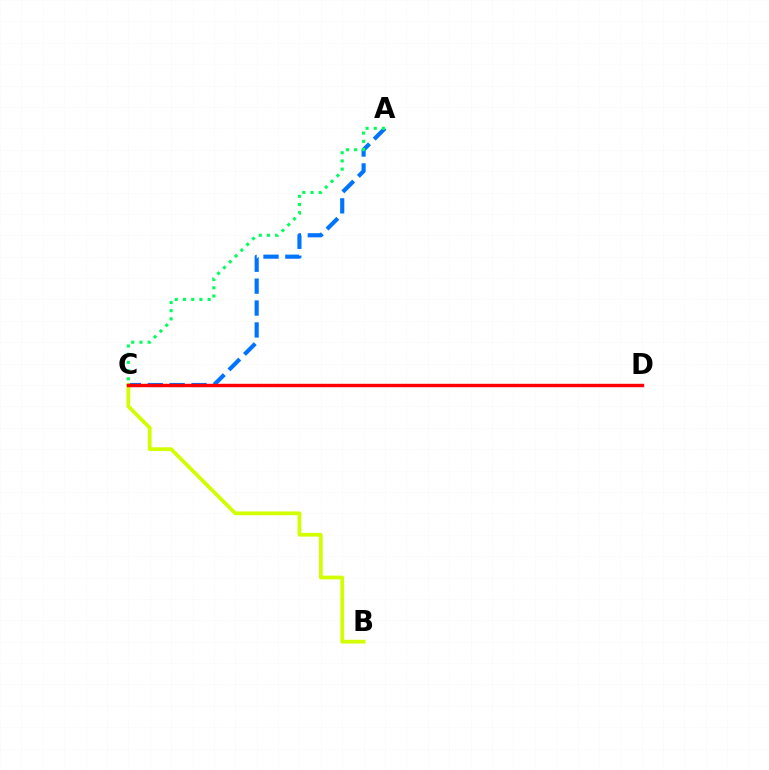{('C', 'D'): [{'color': '#b900ff', 'line_style': 'solid', 'thickness': 2.11}, {'color': '#ff0000', 'line_style': 'solid', 'thickness': 2.46}], ('A', 'C'): [{'color': '#0074ff', 'line_style': 'dashed', 'thickness': 2.98}, {'color': '#00ff5c', 'line_style': 'dotted', 'thickness': 2.23}], ('B', 'C'): [{'color': '#d1ff00', 'line_style': 'solid', 'thickness': 2.7}]}